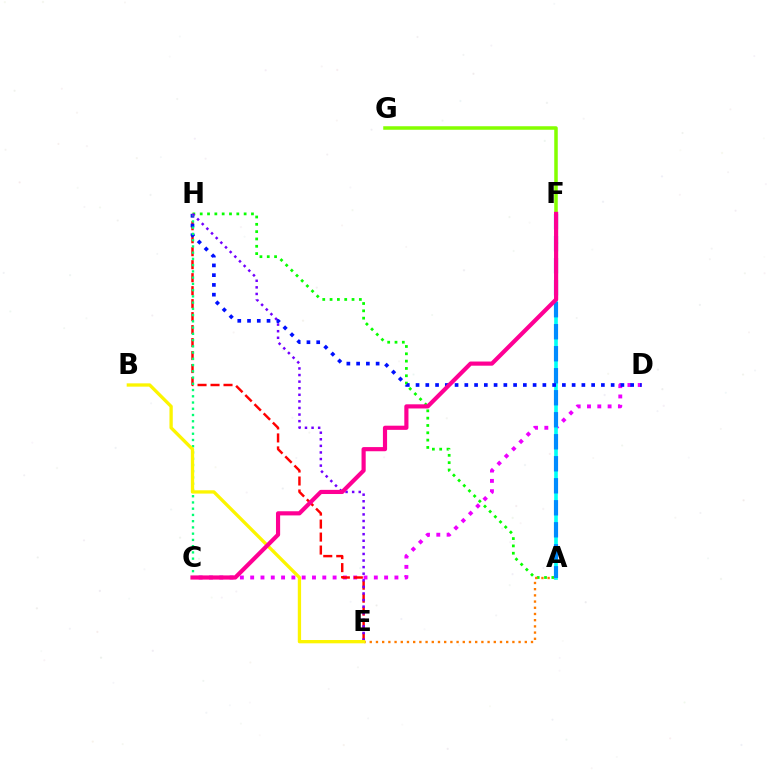{('A', 'H'): [{'color': '#08ff00', 'line_style': 'dotted', 'thickness': 1.99}], ('C', 'D'): [{'color': '#ee00ff', 'line_style': 'dotted', 'thickness': 2.8}], ('A', 'E'): [{'color': '#ff7c00', 'line_style': 'dotted', 'thickness': 1.68}], ('F', 'G'): [{'color': '#84ff00', 'line_style': 'solid', 'thickness': 2.54}], ('A', 'F'): [{'color': '#00fff6', 'line_style': 'solid', 'thickness': 2.63}, {'color': '#008cff', 'line_style': 'dashed', 'thickness': 2.99}], ('E', 'H'): [{'color': '#ff0000', 'line_style': 'dashed', 'thickness': 1.76}, {'color': '#7200ff', 'line_style': 'dotted', 'thickness': 1.79}], ('D', 'H'): [{'color': '#0010ff', 'line_style': 'dotted', 'thickness': 2.65}], ('C', 'H'): [{'color': '#00ff74', 'line_style': 'dotted', 'thickness': 1.7}], ('B', 'E'): [{'color': '#fcf500', 'line_style': 'solid', 'thickness': 2.38}], ('C', 'F'): [{'color': '#ff0094', 'line_style': 'solid', 'thickness': 3.0}]}